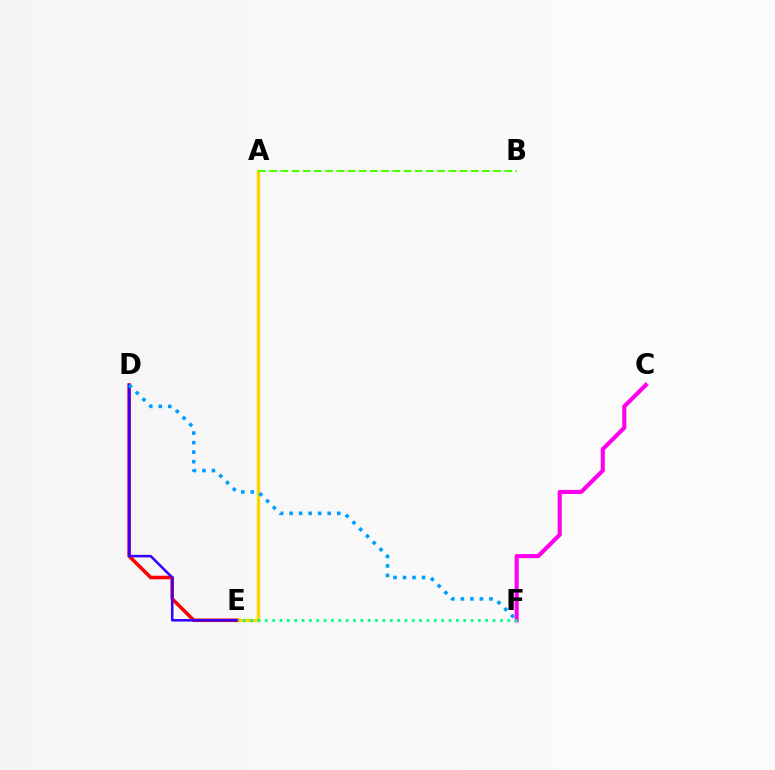{('A', 'E'): [{'color': '#ffd500', 'line_style': 'solid', 'thickness': 2.4}], ('D', 'E'): [{'color': '#ff0000', 'line_style': 'solid', 'thickness': 2.56}, {'color': '#3700ff', 'line_style': 'solid', 'thickness': 1.82}], ('A', 'B'): [{'color': '#4fff00', 'line_style': 'dashed', 'thickness': 1.52}], ('C', 'F'): [{'color': '#ff00ed', 'line_style': 'solid', 'thickness': 2.96}], ('E', 'F'): [{'color': '#00ff86', 'line_style': 'dotted', 'thickness': 2.0}], ('D', 'F'): [{'color': '#009eff', 'line_style': 'dotted', 'thickness': 2.59}]}